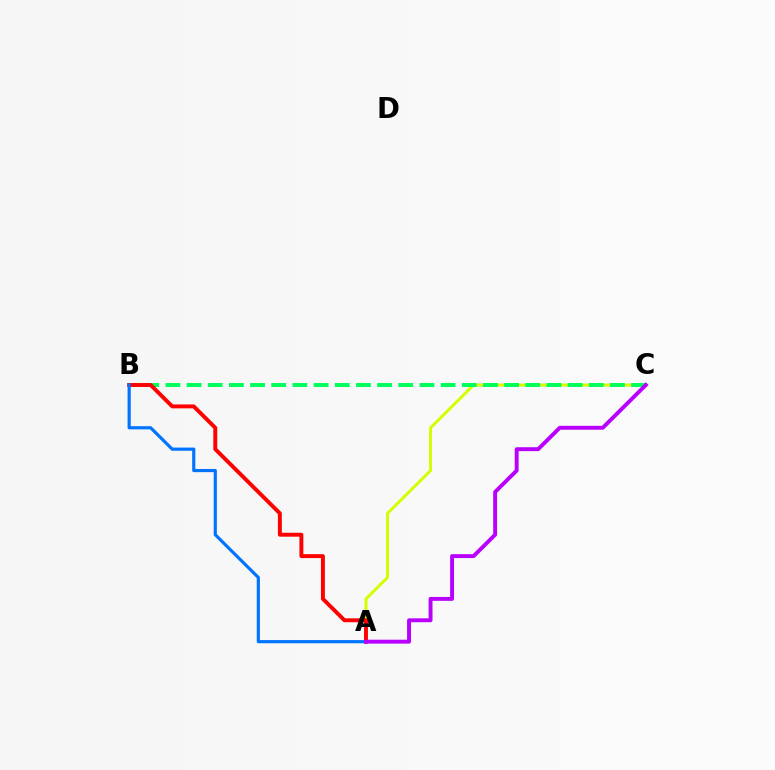{('A', 'C'): [{'color': '#d1ff00', 'line_style': 'solid', 'thickness': 2.14}, {'color': '#b900ff', 'line_style': 'solid', 'thickness': 2.81}], ('B', 'C'): [{'color': '#00ff5c', 'line_style': 'dashed', 'thickness': 2.88}], ('A', 'B'): [{'color': '#ff0000', 'line_style': 'solid', 'thickness': 2.82}, {'color': '#0074ff', 'line_style': 'solid', 'thickness': 2.29}]}